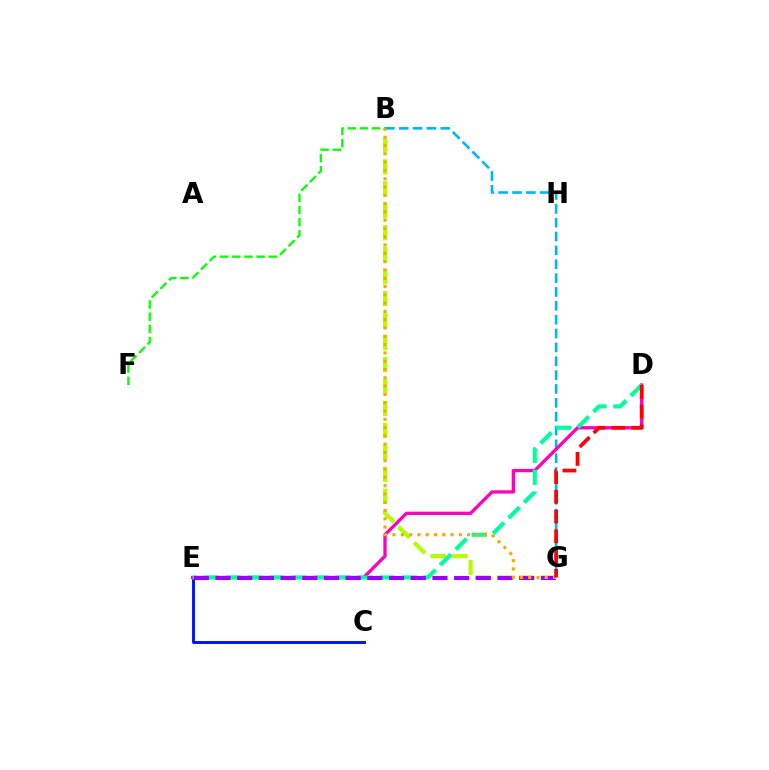{('B', 'G'): [{'color': '#b3ff00', 'line_style': 'dashed', 'thickness': 2.98}, {'color': '#00b5ff', 'line_style': 'dashed', 'thickness': 1.88}, {'color': '#ffa500', 'line_style': 'dotted', 'thickness': 2.25}], ('C', 'E'): [{'color': '#0010ff', 'line_style': 'solid', 'thickness': 2.09}], ('D', 'E'): [{'color': '#ff00bd', 'line_style': 'solid', 'thickness': 2.38}, {'color': '#00ff9d', 'line_style': 'dashed', 'thickness': 2.99}], ('B', 'F'): [{'color': '#08ff00', 'line_style': 'dashed', 'thickness': 1.65}], ('E', 'G'): [{'color': '#9b00ff', 'line_style': 'dashed', 'thickness': 2.95}], ('D', 'G'): [{'color': '#ff0000', 'line_style': 'dashed', 'thickness': 2.69}]}